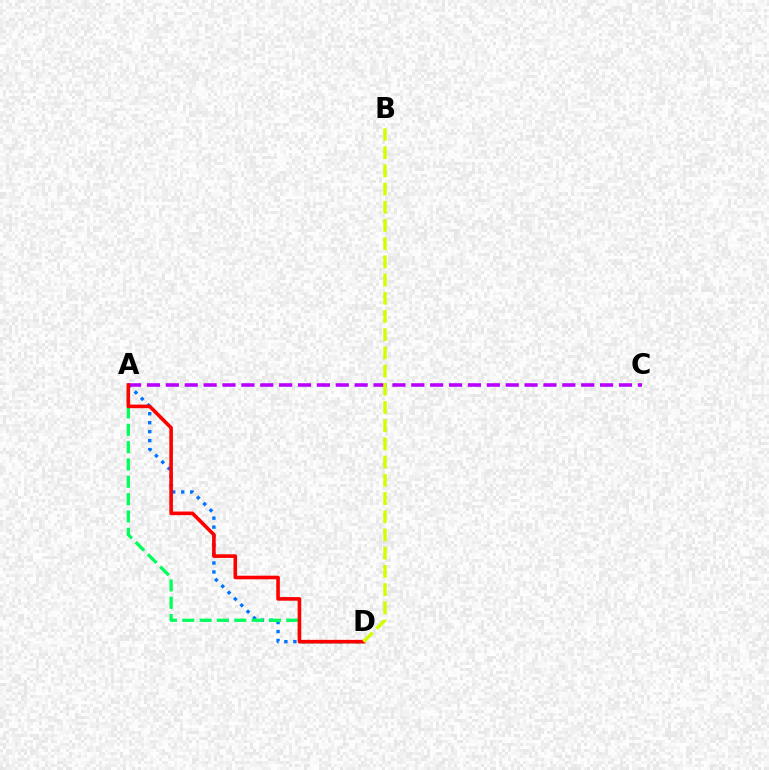{('A', 'D'): [{'color': '#0074ff', 'line_style': 'dotted', 'thickness': 2.44}, {'color': '#00ff5c', 'line_style': 'dashed', 'thickness': 2.35}, {'color': '#ff0000', 'line_style': 'solid', 'thickness': 2.59}], ('A', 'C'): [{'color': '#b900ff', 'line_style': 'dashed', 'thickness': 2.56}], ('B', 'D'): [{'color': '#d1ff00', 'line_style': 'dashed', 'thickness': 2.47}]}